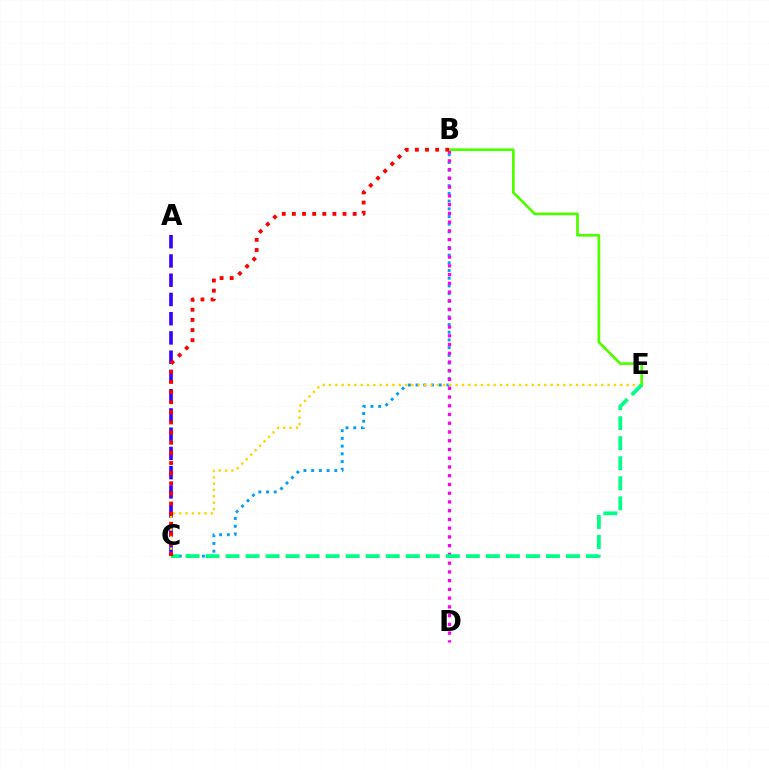{('B', 'C'): [{'color': '#009eff', 'line_style': 'dotted', 'thickness': 2.1}, {'color': '#ff0000', 'line_style': 'dotted', 'thickness': 2.75}], ('A', 'C'): [{'color': '#3700ff', 'line_style': 'dashed', 'thickness': 2.61}], ('C', 'E'): [{'color': '#ffd500', 'line_style': 'dotted', 'thickness': 1.72}, {'color': '#00ff86', 'line_style': 'dashed', 'thickness': 2.72}], ('B', 'D'): [{'color': '#ff00ed', 'line_style': 'dotted', 'thickness': 2.38}], ('B', 'E'): [{'color': '#4fff00', 'line_style': 'solid', 'thickness': 1.96}]}